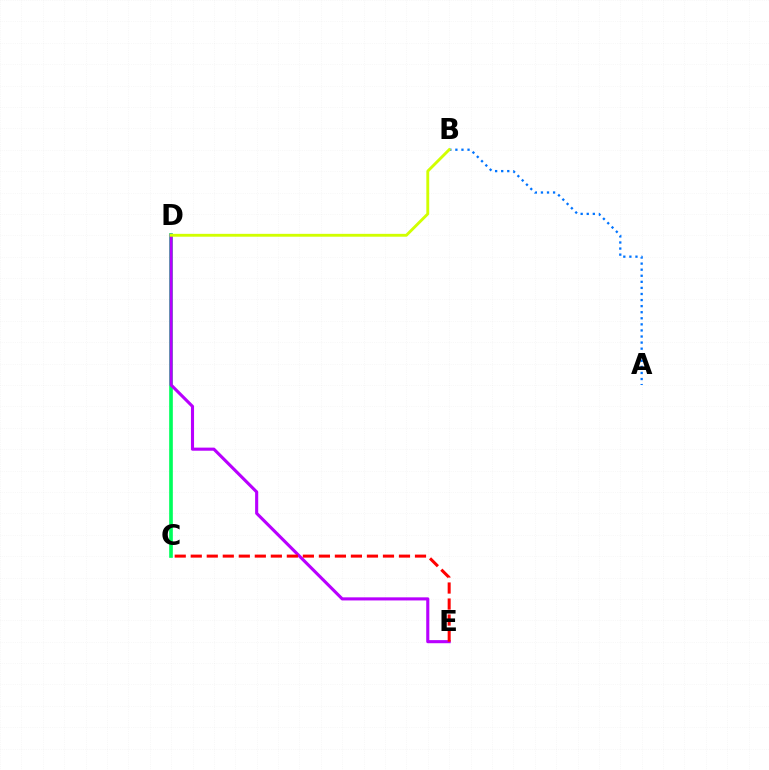{('C', 'D'): [{'color': '#00ff5c', 'line_style': 'solid', 'thickness': 2.63}], ('D', 'E'): [{'color': '#b900ff', 'line_style': 'solid', 'thickness': 2.23}], ('A', 'B'): [{'color': '#0074ff', 'line_style': 'dotted', 'thickness': 1.65}], ('C', 'E'): [{'color': '#ff0000', 'line_style': 'dashed', 'thickness': 2.18}], ('B', 'D'): [{'color': '#d1ff00', 'line_style': 'solid', 'thickness': 2.07}]}